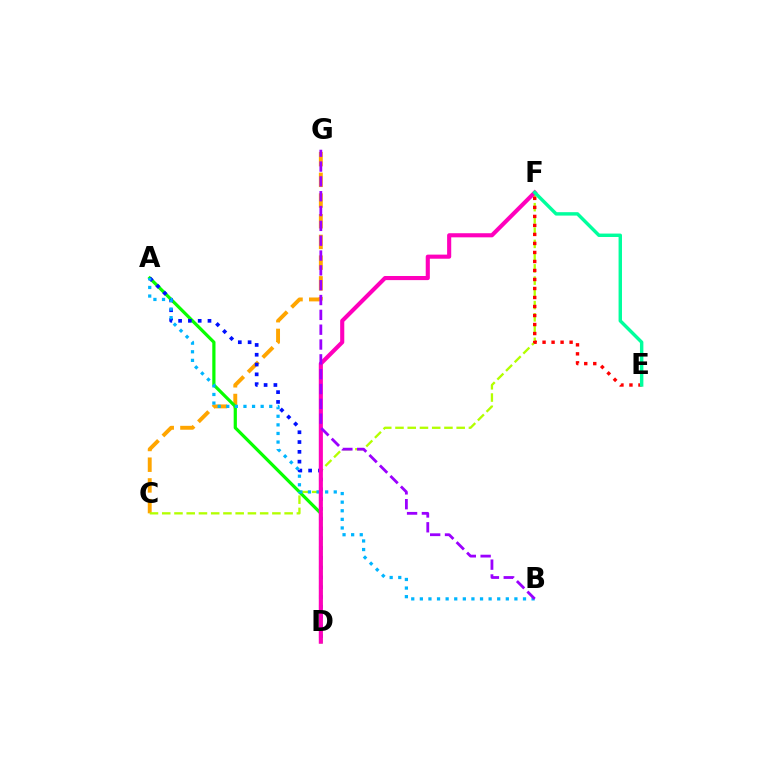{('C', 'G'): [{'color': '#ffa500', 'line_style': 'dashed', 'thickness': 2.81}], ('C', 'F'): [{'color': '#b3ff00', 'line_style': 'dashed', 'thickness': 1.66}], ('A', 'D'): [{'color': '#08ff00', 'line_style': 'solid', 'thickness': 2.31}, {'color': '#0010ff', 'line_style': 'dotted', 'thickness': 2.66}], ('A', 'B'): [{'color': '#00b5ff', 'line_style': 'dotted', 'thickness': 2.34}], ('D', 'F'): [{'color': '#ff00bd', 'line_style': 'solid', 'thickness': 2.96}], ('B', 'G'): [{'color': '#9b00ff', 'line_style': 'dashed', 'thickness': 2.01}], ('E', 'F'): [{'color': '#ff0000', 'line_style': 'dotted', 'thickness': 2.45}, {'color': '#00ff9d', 'line_style': 'solid', 'thickness': 2.46}]}